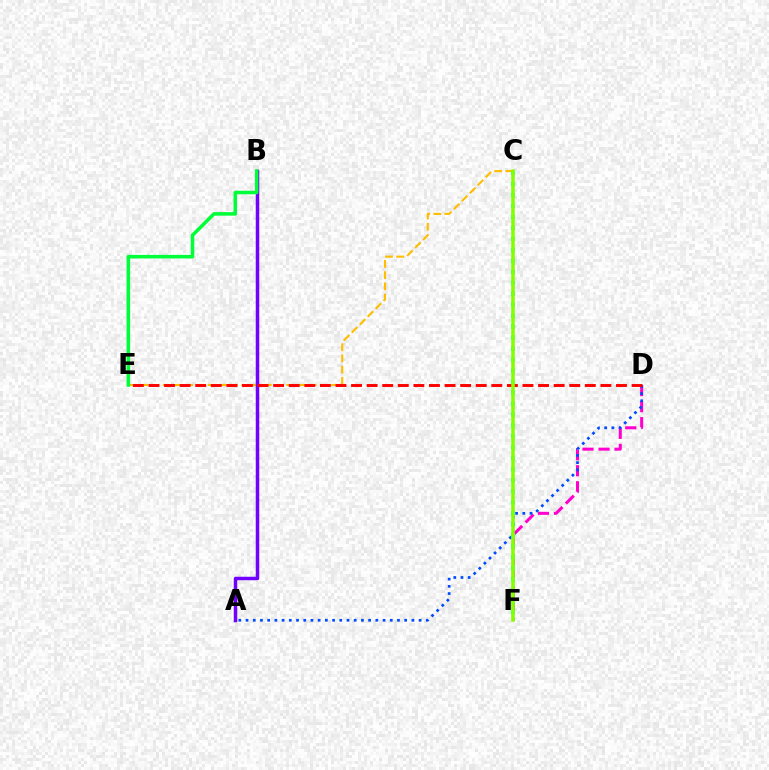{('C', 'E'): [{'color': '#ffbd00', 'line_style': 'dashed', 'thickness': 1.53}], ('D', 'F'): [{'color': '#ff00cf', 'line_style': 'dashed', 'thickness': 2.18}], ('C', 'F'): [{'color': '#00fff6', 'line_style': 'dotted', 'thickness': 2.98}, {'color': '#84ff00', 'line_style': 'solid', 'thickness': 2.55}], ('A', 'D'): [{'color': '#004bff', 'line_style': 'dotted', 'thickness': 1.96}], ('A', 'B'): [{'color': '#7200ff', 'line_style': 'solid', 'thickness': 2.51}], ('B', 'E'): [{'color': '#00ff39', 'line_style': 'solid', 'thickness': 2.55}], ('D', 'E'): [{'color': '#ff0000', 'line_style': 'dashed', 'thickness': 2.12}]}